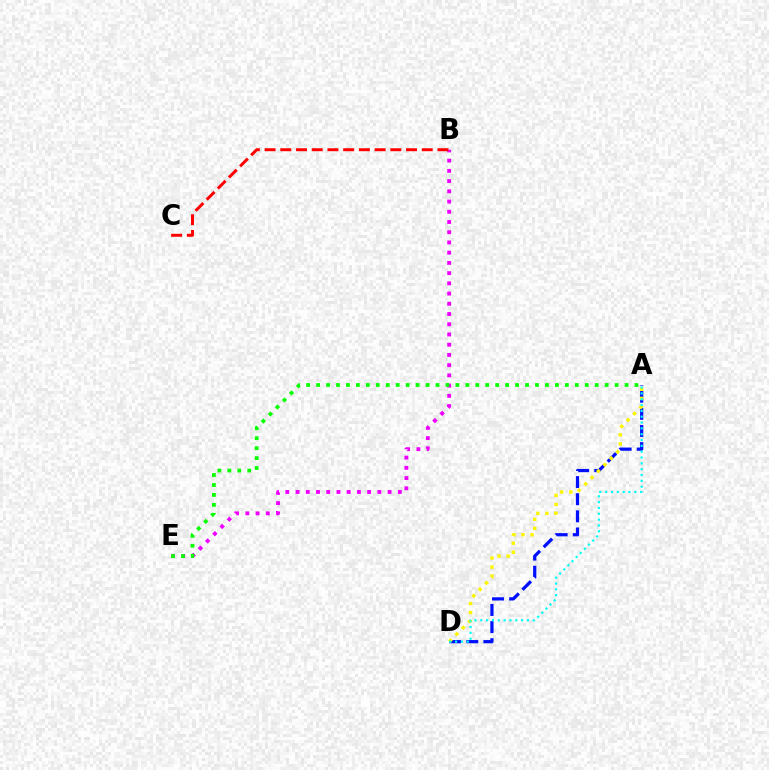{('B', 'E'): [{'color': '#ee00ff', 'line_style': 'dotted', 'thickness': 2.78}], ('A', 'D'): [{'color': '#0010ff', 'line_style': 'dashed', 'thickness': 2.33}, {'color': '#fcf500', 'line_style': 'dotted', 'thickness': 2.46}, {'color': '#00fff6', 'line_style': 'dotted', 'thickness': 1.58}], ('A', 'E'): [{'color': '#08ff00', 'line_style': 'dotted', 'thickness': 2.7}], ('B', 'C'): [{'color': '#ff0000', 'line_style': 'dashed', 'thickness': 2.14}]}